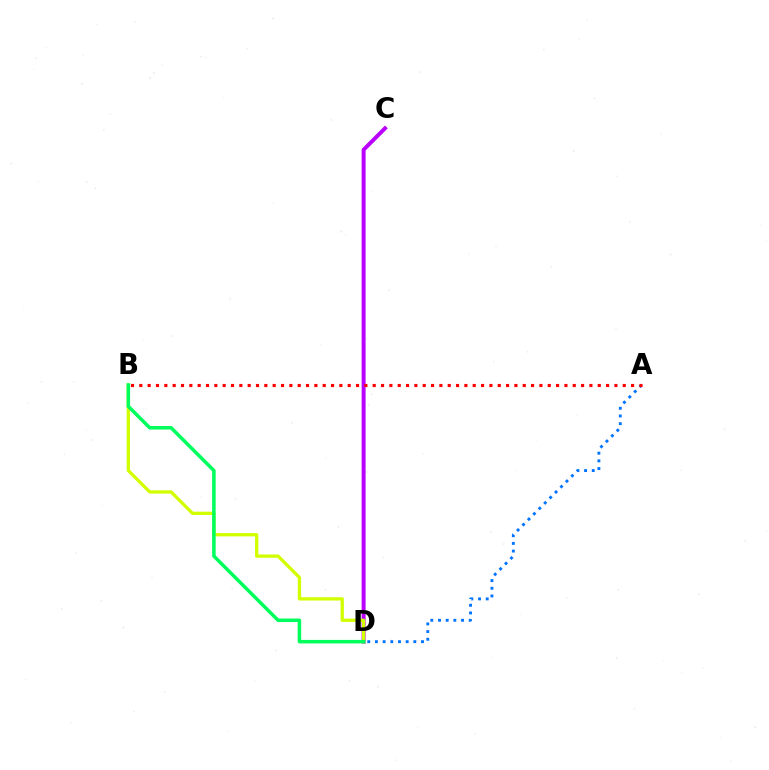{('A', 'D'): [{'color': '#0074ff', 'line_style': 'dotted', 'thickness': 2.09}], ('C', 'D'): [{'color': '#b900ff', 'line_style': 'solid', 'thickness': 2.85}], ('B', 'D'): [{'color': '#d1ff00', 'line_style': 'solid', 'thickness': 2.38}, {'color': '#00ff5c', 'line_style': 'solid', 'thickness': 2.53}], ('A', 'B'): [{'color': '#ff0000', 'line_style': 'dotted', 'thickness': 2.26}]}